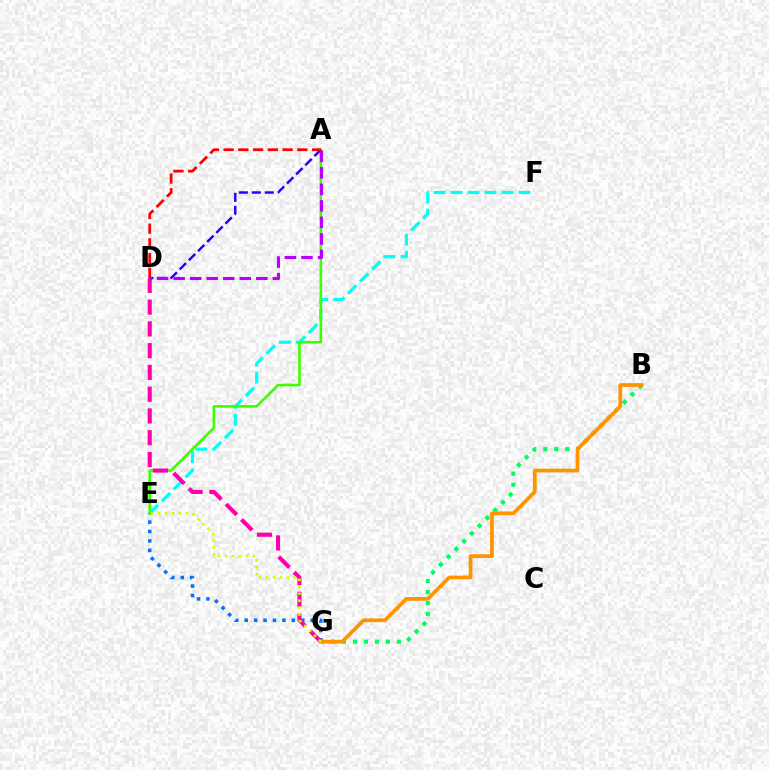{('E', 'F'): [{'color': '#00fff6', 'line_style': 'dashed', 'thickness': 2.31}], ('E', 'G'): [{'color': '#0074ff', 'line_style': 'dotted', 'thickness': 2.56}, {'color': '#d1ff00', 'line_style': 'dotted', 'thickness': 1.88}], ('B', 'G'): [{'color': '#00ff5c', 'line_style': 'dotted', 'thickness': 2.99}, {'color': '#ff9400', 'line_style': 'solid', 'thickness': 2.69}], ('A', 'E'): [{'color': '#3dff00', 'line_style': 'solid', 'thickness': 1.88}], ('D', 'G'): [{'color': '#ff00ac', 'line_style': 'dashed', 'thickness': 2.96}], ('A', 'D'): [{'color': '#2500ff', 'line_style': 'dashed', 'thickness': 1.76}, {'color': '#b900ff', 'line_style': 'dashed', 'thickness': 2.25}, {'color': '#ff0000', 'line_style': 'dashed', 'thickness': 2.0}]}